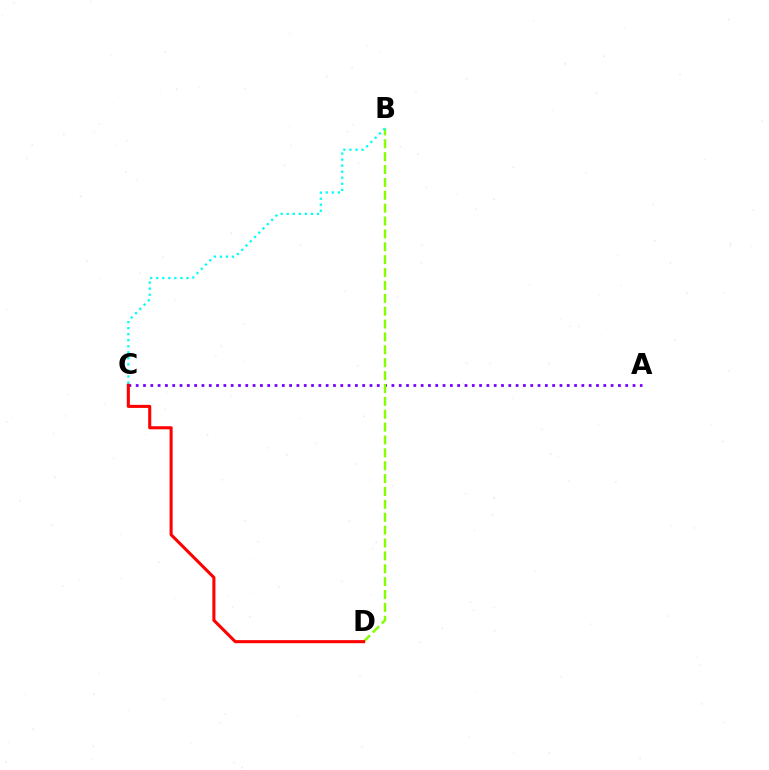{('A', 'C'): [{'color': '#7200ff', 'line_style': 'dotted', 'thickness': 1.99}], ('B', 'D'): [{'color': '#84ff00', 'line_style': 'dashed', 'thickness': 1.75}], ('C', 'D'): [{'color': '#ff0000', 'line_style': 'solid', 'thickness': 2.21}], ('B', 'C'): [{'color': '#00fff6', 'line_style': 'dotted', 'thickness': 1.64}]}